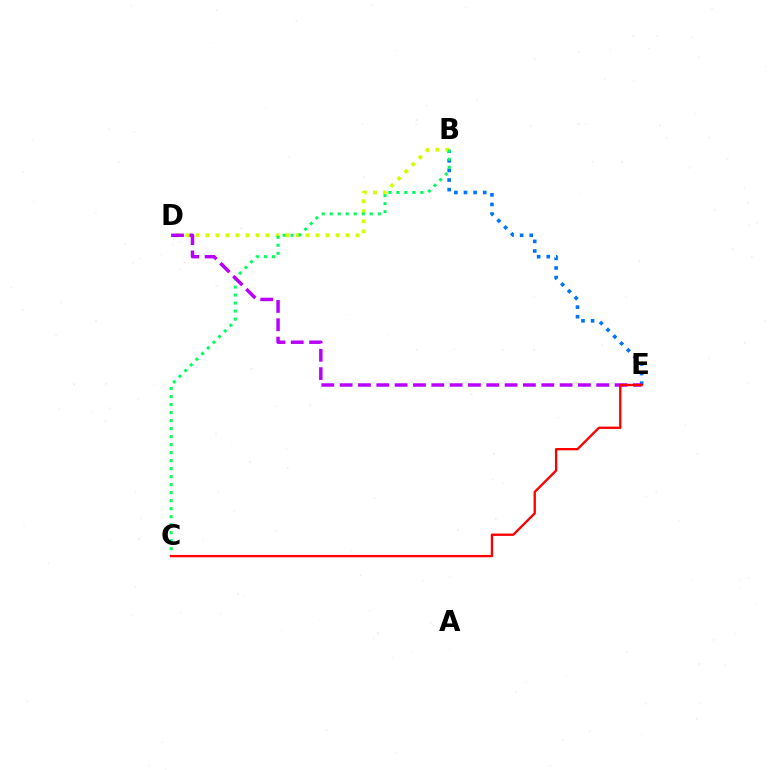{('B', 'E'): [{'color': '#0074ff', 'line_style': 'dotted', 'thickness': 2.61}], ('B', 'D'): [{'color': '#d1ff00', 'line_style': 'dotted', 'thickness': 2.72}], ('B', 'C'): [{'color': '#00ff5c', 'line_style': 'dotted', 'thickness': 2.17}], ('D', 'E'): [{'color': '#b900ff', 'line_style': 'dashed', 'thickness': 2.49}], ('C', 'E'): [{'color': '#ff0000', 'line_style': 'solid', 'thickness': 1.69}]}